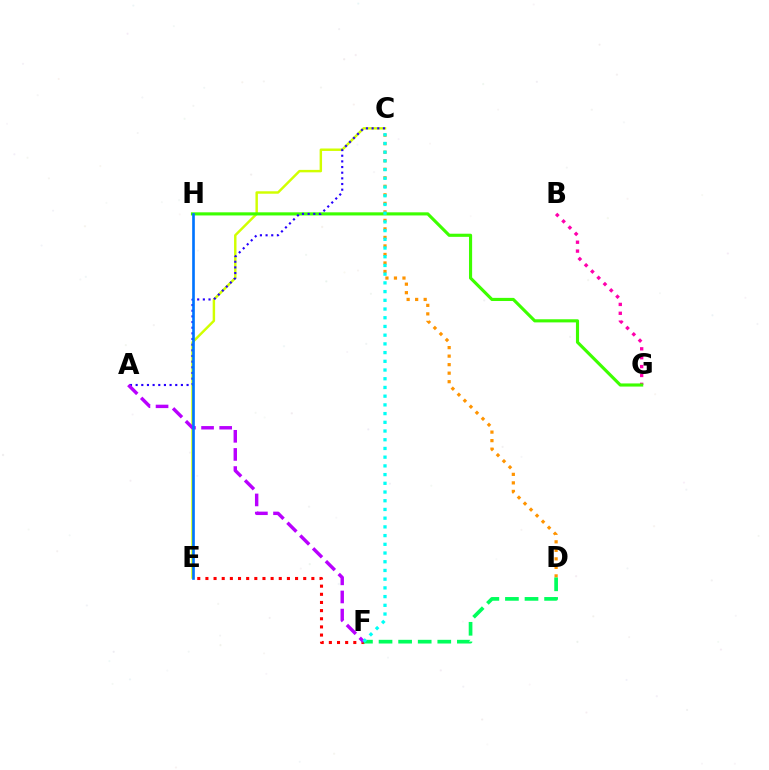{('C', 'D'): [{'color': '#ff9400', 'line_style': 'dotted', 'thickness': 2.31}], ('E', 'F'): [{'color': '#ff0000', 'line_style': 'dotted', 'thickness': 2.21}], ('C', 'E'): [{'color': '#d1ff00', 'line_style': 'solid', 'thickness': 1.76}], ('B', 'G'): [{'color': '#ff00ac', 'line_style': 'dotted', 'thickness': 2.41}], ('G', 'H'): [{'color': '#3dff00', 'line_style': 'solid', 'thickness': 2.25}], ('D', 'F'): [{'color': '#00ff5c', 'line_style': 'dashed', 'thickness': 2.66}], ('A', 'C'): [{'color': '#2500ff', 'line_style': 'dotted', 'thickness': 1.54}], ('A', 'F'): [{'color': '#b900ff', 'line_style': 'dashed', 'thickness': 2.46}], ('E', 'H'): [{'color': '#0074ff', 'line_style': 'solid', 'thickness': 1.91}], ('C', 'F'): [{'color': '#00fff6', 'line_style': 'dotted', 'thickness': 2.37}]}